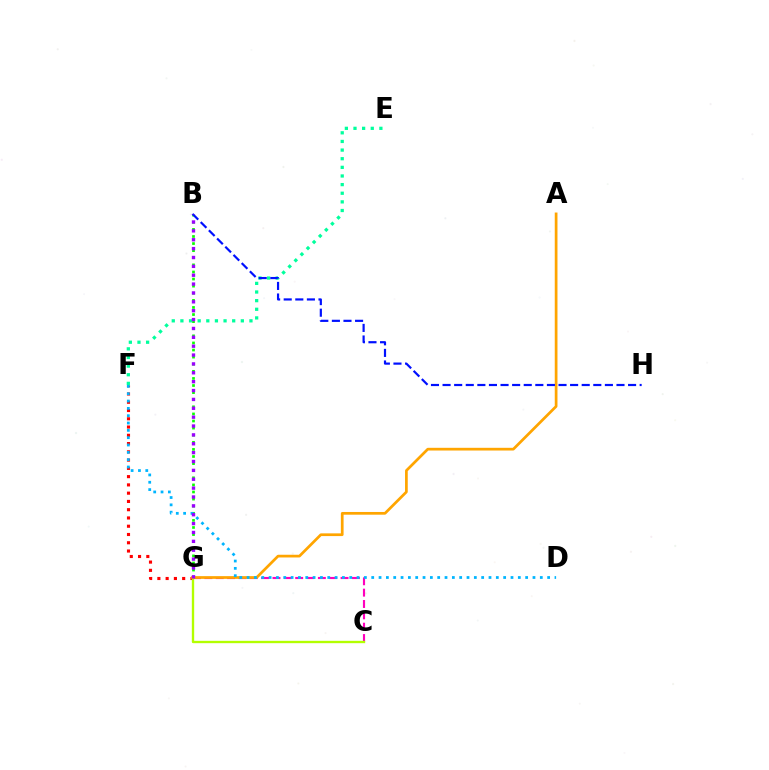{('C', 'G'): [{'color': '#ff00bd', 'line_style': 'dashed', 'thickness': 1.54}, {'color': '#b3ff00', 'line_style': 'solid', 'thickness': 1.69}], ('B', 'G'): [{'color': '#08ff00', 'line_style': 'dotted', 'thickness': 1.93}, {'color': '#9b00ff', 'line_style': 'dotted', 'thickness': 2.41}], ('F', 'G'): [{'color': '#ff0000', 'line_style': 'dotted', 'thickness': 2.25}], ('E', 'F'): [{'color': '#00ff9d', 'line_style': 'dotted', 'thickness': 2.35}], ('A', 'G'): [{'color': '#ffa500', 'line_style': 'solid', 'thickness': 1.96}], ('B', 'H'): [{'color': '#0010ff', 'line_style': 'dashed', 'thickness': 1.58}], ('D', 'F'): [{'color': '#00b5ff', 'line_style': 'dotted', 'thickness': 1.99}]}